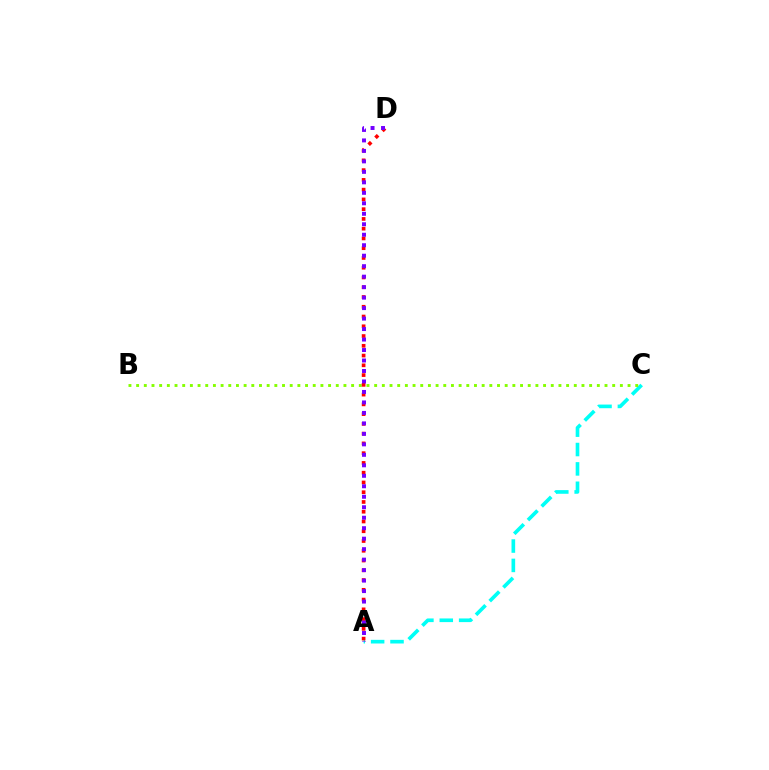{('A', 'C'): [{'color': '#00fff6', 'line_style': 'dashed', 'thickness': 2.63}], ('B', 'C'): [{'color': '#84ff00', 'line_style': 'dotted', 'thickness': 2.09}], ('A', 'D'): [{'color': '#ff0000', 'line_style': 'dotted', 'thickness': 2.65}, {'color': '#7200ff', 'line_style': 'dotted', 'thickness': 2.85}]}